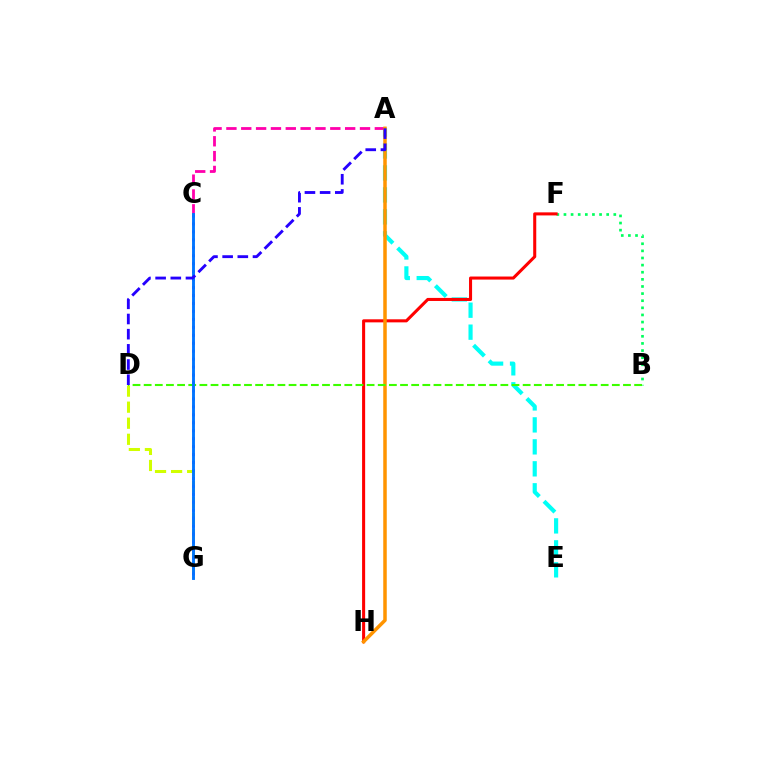{('A', 'E'): [{'color': '#00fff6', 'line_style': 'dashed', 'thickness': 2.98}], ('D', 'G'): [{'color': '#d1ff00', 'line_style': 'dashed', 'thickness': 2.18}], ('B', 'F'): [{'color': '#00ff5c', 'line_style': 'dotted', 'thickness': 1.93}], ('F', 'H'): [{'color': '#ff0000', 'line_style': 'solid', 'thickness': 2.2}], ('A', 'C'): [{'color': '#ff00ac', 'line_style': 'dashed', 'thickness': 2.02}], ('A', 'H'): [{'color': '#ff9400', 'line_style': 'solid', 'thickness': 2.53}], ('B', 'D'): [{'color': '#3dff00', 'line_style': 'dashed', 'thickness': 1.51}], ('C', 'G'): [{'color': '#b900ff', 'line_style': 'dotted', 'thickness': 2.16}, {'color': '#0074ff', 'line_style': 'solid', 'thickness': 2.08}], ('A', 'D'): [{'color': '#2500ff', 'line_style': 'dashed', 'thickness': 2.06}]}